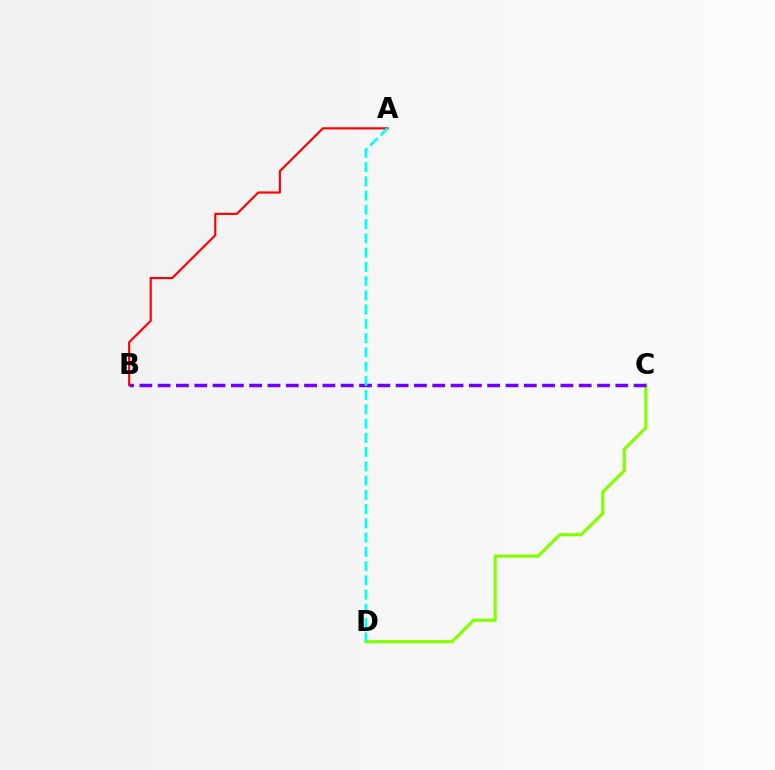{('C', 'D'): [{'color': '#84ff00', 'line_style': 'solid', 'thickness': 2.29}], ('B', 'C'): [{'color': '#7200ff', 'line_style': 'dashed', 'thickness': 2.49}], ('A', 'B'): [{'color': '#ff0000', 'line_style': 'solid', 'thickness': 1.55}], ('A', 'D'): [{'color': '#00fff6', 'line_style': 'dashed', 'thickness': 1.94}]}